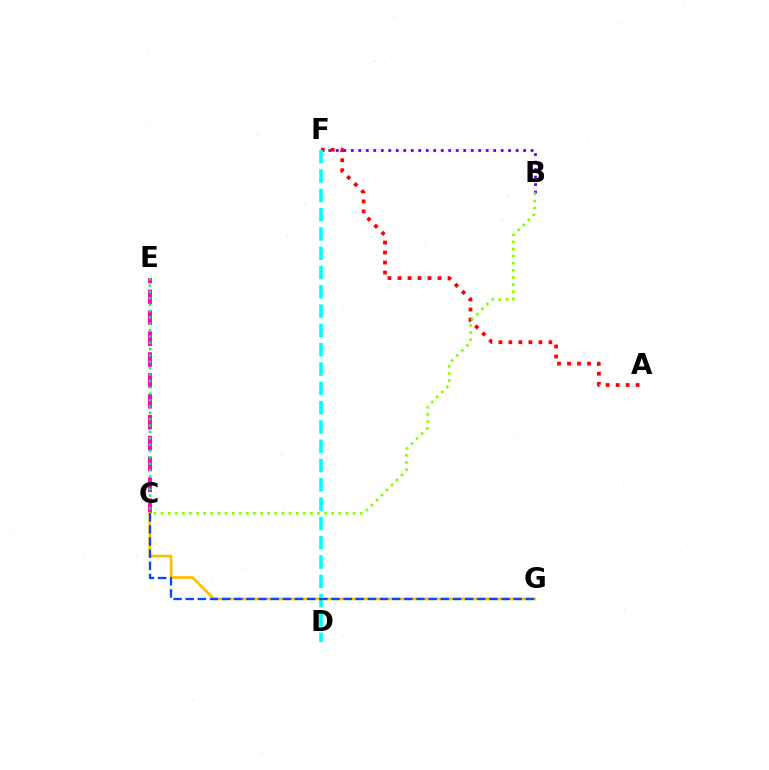{('C', 'E'): [{'color': '#ff00cf', 'line_style': 'dashed', 'thickness': 2.84}, {'color': '#00ff39', 'line_style': 'dotted', 'thickness': 1.73}], ('B', 'F'): [{'color': '#7200ff', 'line_style': 'dotted', 'thickness': 2.04}], ('A', 'F'): [{'color': '#ff0000', 'line_style': 'dotted', 'thickness': 2.72}], ('D', 'F'): [{'color': '#00fff6', 'line_style': 'dashed', 'thickness': 2.62}], ('C', 'G'): [{'color': '#ffbd00', 'line_style': 'solid', 'thickness': 1.93}, {'color': '#004bff', 'line_style': 'dashed', 'thickness': 1.65}], ('B', 'C'): [{'color': '#84ff00', 'line_style': 'dotted', 'thickness': 1.93}]}